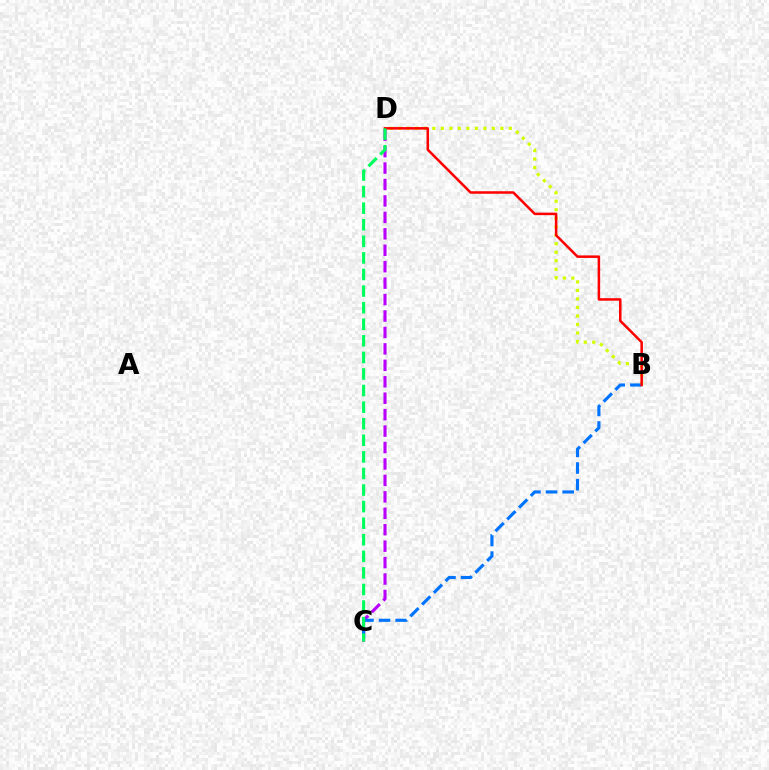{('B', 'D'): [{'color': '#d1ff00', 'line_style': 'dotted', 'thickness': 2.31}, {'color': '#ff0000', 'line_style': 'solid', 'thickness': 1.81}], ('C', 'D'): [{'color': '#b900ff', 'line_style': 'dashed', 'thickness': 2.23}, {'color': '#00ff5c', 'line_style': 'dashed', 'thickness': 2.25}], ('B', 'C'): [{'color': '#0074ff', 'line_style': 'dashed', 'thickness': 2.26}]}